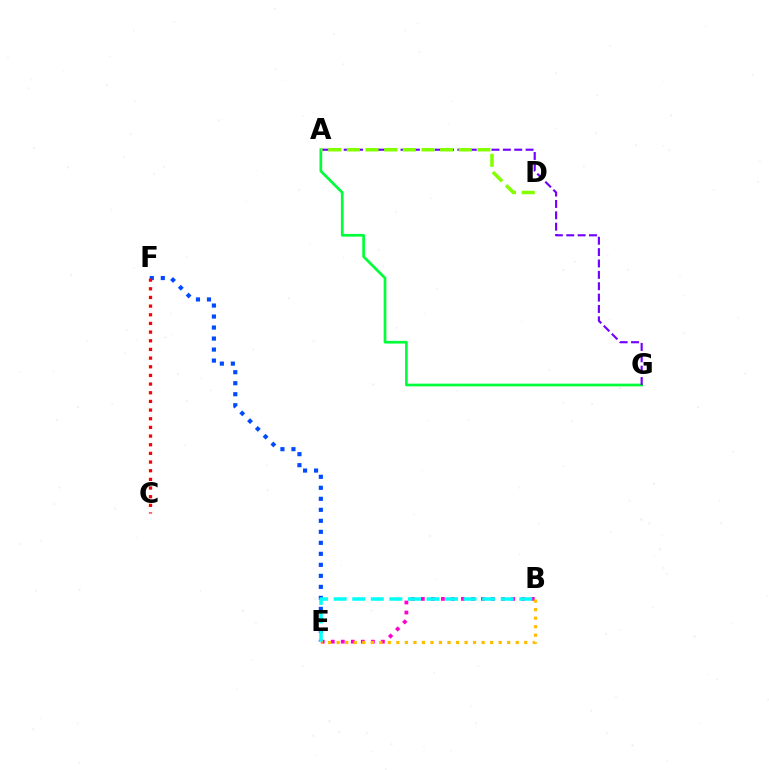{('E', 'F'): [{'color': '#004bff', 'line_style': 'dotted', 'thickness': 2.99}], ('A', 'G'): [{'color': '#00ff39', 'line_style': 'solid', 'thickness': 1.95}, {'color': '#7200ff', 'line_style': 'dashed', 'thickness': 1.54}], ('B', 'E'): [{'color': '#ff00cf', 'line_style': 'dotted', 'thickness': 2.72}, {'color': '#00fff6', 'line_style': 'dashed', 'thickness': 2.52}, {'color': '#ffbd00', 'line_style': 'dotted', 'thickness': 2.32}], ('A', 'D'): [{'color': '#84ff00', 'line_style': 'dashed', 'thickness': 2.53}], ('C', 'F'): [{'color': '#ff0000', 'line_style': 'dotted', 'thickness': 2.35}]}